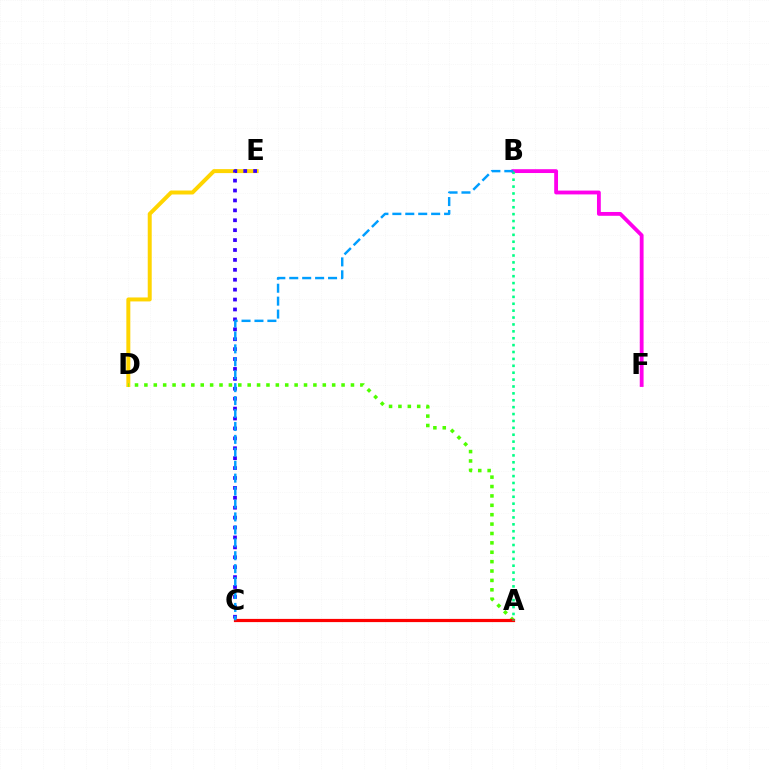{('D', 'E'): [{'color': '#ffd500', 'line_style': 'solid', 'thickness': 2.86}], ('B', 'F'): [{'color': '#ff00ed', 'line_style': 'solid', 'thickness': 2.75}], ('A', 'D'): [{'color': '#4fff00', 'line_style': 'dotted', 'thickness': 2.55}], ('A', 'C'): [{'color': '#ff0000', 'line_style': 'solid', 'thickness': 2.31}], ('A', 'B'): [{'color': '#00ff86', 'line_style': 'dotted', 'thickness': 1.87}], ('C', 'E'): [{'color': '#3700ff', 'line_style': 'dotted', 'thickness': 2.69}], ('B', 'C'): [{'color': '#009eff', 'line_style': 'dashed', 'thickness': 1.76}]}